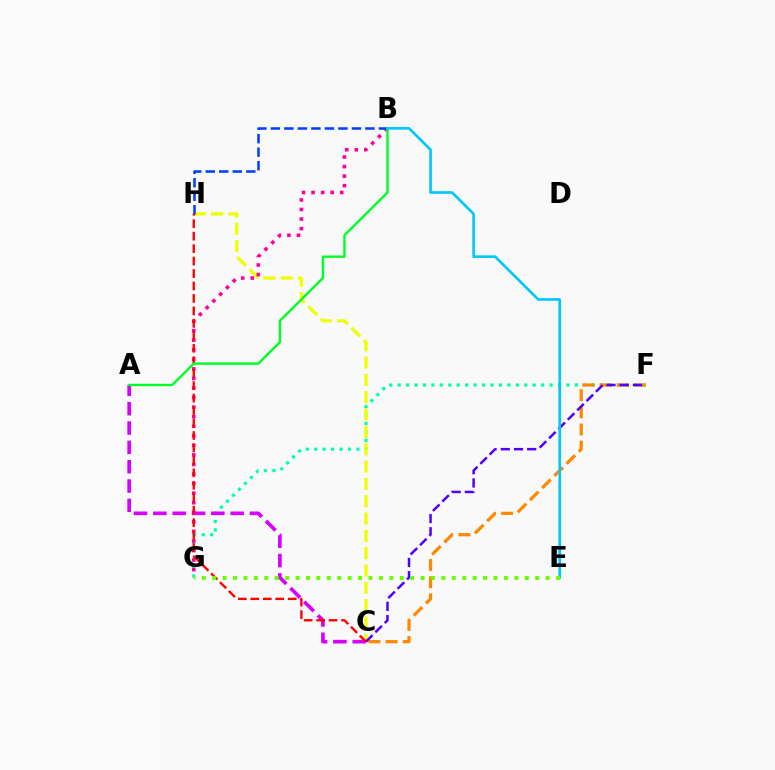{('F', 'G'): [{'color': '#00ffaf', 'line_style': 'dotted', 'thickness': 2.29}], ('C', 'H'): [{'color': '#eeff00', 'line_style': 'dashed', 'thickness': 2.35}, {'color': '#ff0000', 'line_style': 'dashed', 'thickness': 1.69}], ('B', 'G'): [{'color': '#ff00a0', 'line_style': 'dotted', 'thickness': 2.6}], ('A', 'C'): [{'color': '#d600ff', 'line_style': 'dashed', 'thickness': 2.63}], ('B', 'H'): [{'color': '#003fff', 'line_style': 'dashed', 'thickness': 1.84}], ('C', 'F'): [{'color': '#ff8800', 'line_style': 'dashed', 'thickness': 2.33}, {'color': '#4f00ff', 'line_style': 'dashed', 'thickness': 1.8}], ('A', 'B'): [{'color': '#00ff27', 'line_style': 'solid', 'thickness': 1.73}], ('B', 'E'): [{'color': '#00c7ff', 'line_style': 'solid', 'thickness': 1.91}], ('E', 'G'): [{'color': '#66ff00', 'line_style': 'dotted', 'thickness': 2.83}]}